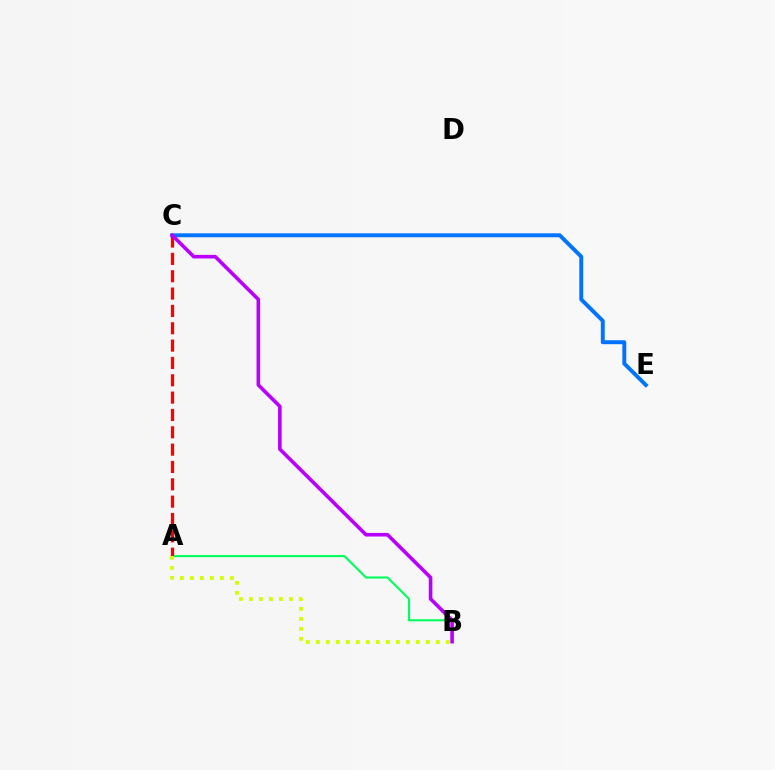{('C', 'E'): [{'color': '#0074ff', 'line_style': 'solid', 'thickness': 2.83}], ('A', 'B'): [{'color': '#00ff5c', 'line_style': 'solid', 'thickness': 1.52}, {'color': '#d1ff00', 'line_style': 'dotted', 'thickness': 2.72}], ('A', 'C'): [{'color': '#ff0000', 'line_style': 'dashed', 'thickness': 2.36}], ('B', 'C'): [{'color': '#b900ff', 'line_style': 'solid', 'thickness': 2.6}]}